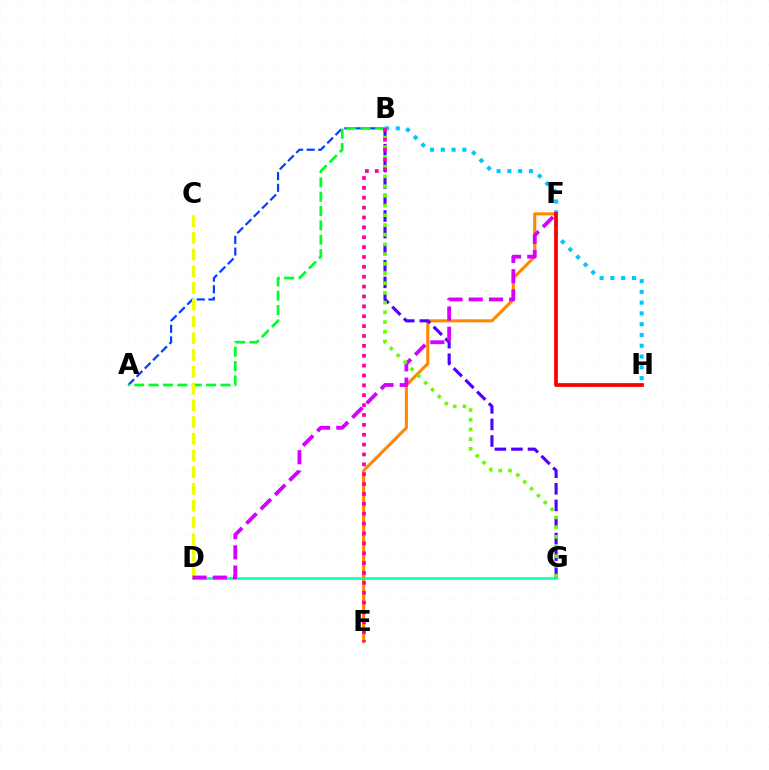{('A', 'B'): [{'color': '#003fff', 'line_style': 'dashed', 'thickness': 1.58}, {'color': '#00ff27', 'line_style': 'dashed', 'thickness': 1.95}], ('E', 'F'): [{'color': '#ff8800', 'line_style': 'solid', 'thickness': 2.22}], ('B', 'H'): [{'color': '#00c7ff', 'line_style': 'dotted', 'thickness': 2.93}], ('D', 'G'): [{'color': '#00ffaf', 'line_style': 'solid', 'thickness': 1.81}], ('B', 'G'): [{'color': '#4f00ff', 'line_style': 'dashed', 'thickness': 2.25}, {'color': '#66ff00', 'line_style': 'dotted', 'thickness': 2.64}], ('F', 'H'): [{'color': '#ff0000', 'line_style': 'solid', 'thickness': 2.72}], ('C', 'D'): [{'color': '#eeff00', 'line_style': 'dashed', 'thickness': 2.27}], ('D', 'F'): [{'color': '#d600ff', 'line_style': 'dashed', 'thickness': 2.76}], ('B', 'E'): [{'color': '#ff00a0', 'line_style': 'dotted', 'thickness': 2.68}]}